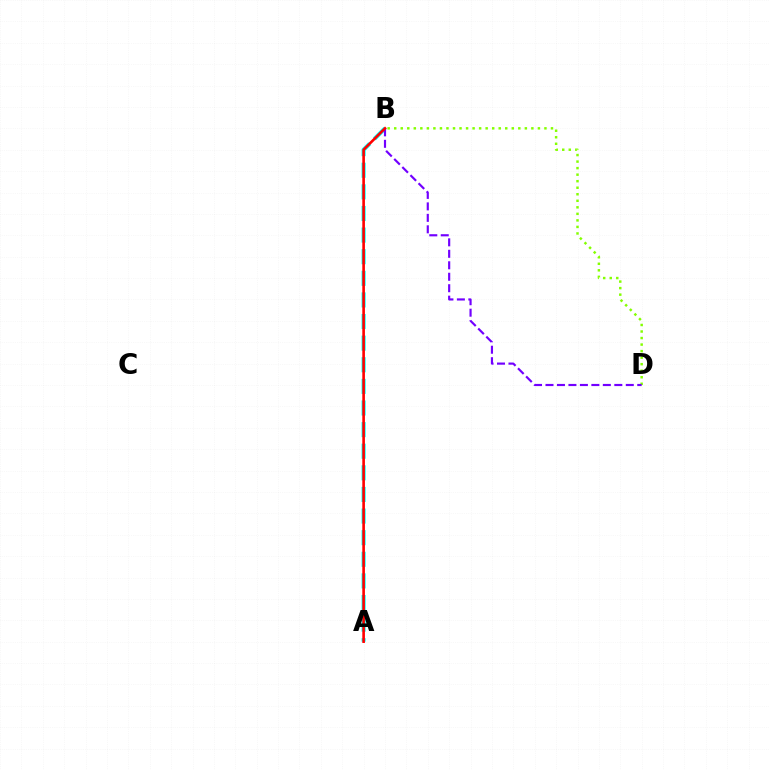{('A', 'B'): [{'color': '#00fff6', 'line_style': 'dashed', 'thickness': 2.94}, {'color': '#ff0000', 'line_style': 'solid', 'thickness': 1.89}], ('B', 'D'): [{'color': '#84ff00', 'line_style': 'dotted', 'thickness': 1.77}, {'color': '#7200ff', 'line_style': 'dashed', 'thickness': 1.56}]}